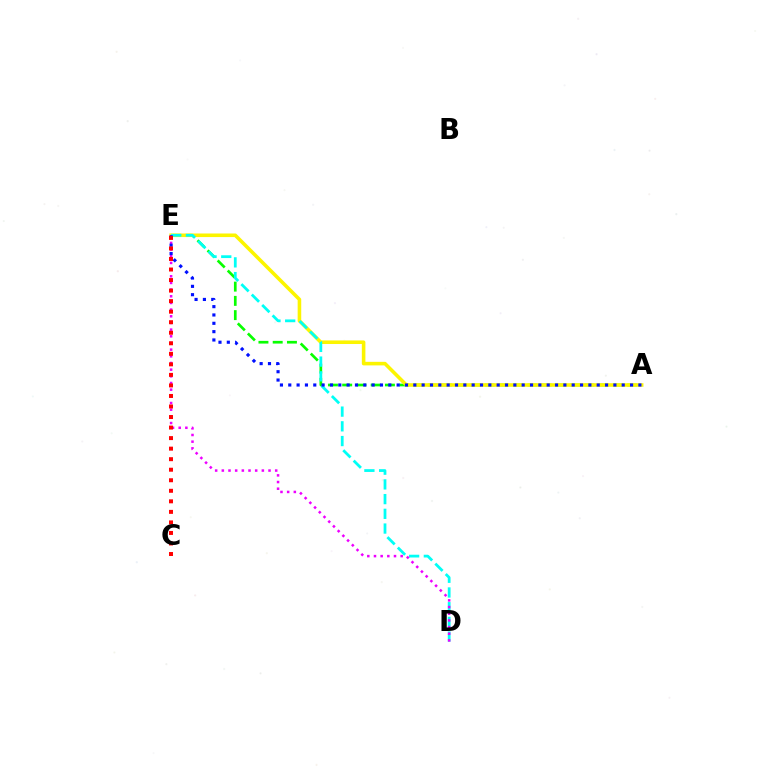{('A', 'E'): [{'color': '#08ff00', 'line_style': 'dashed', 'thickness': 1.94}, {'color': '#fcf500', 'line_style': 'solid', 'thickness': 2.57}, {'color': '#0010ff', 'line_style': 'dotted', 'thickness': 2.26}], ('D', 'E'): [{'color': '#00fff6', 'line_style': 'dashed', 'thickness': 2.0}, {'color': '#ee00ff', 'line_style': 'dotted', 'thickness': 1.81}], ('C', 'E'): [{'color': '#ff0000', 'line_style': 'dotted', 'thickness': 2.86}]}